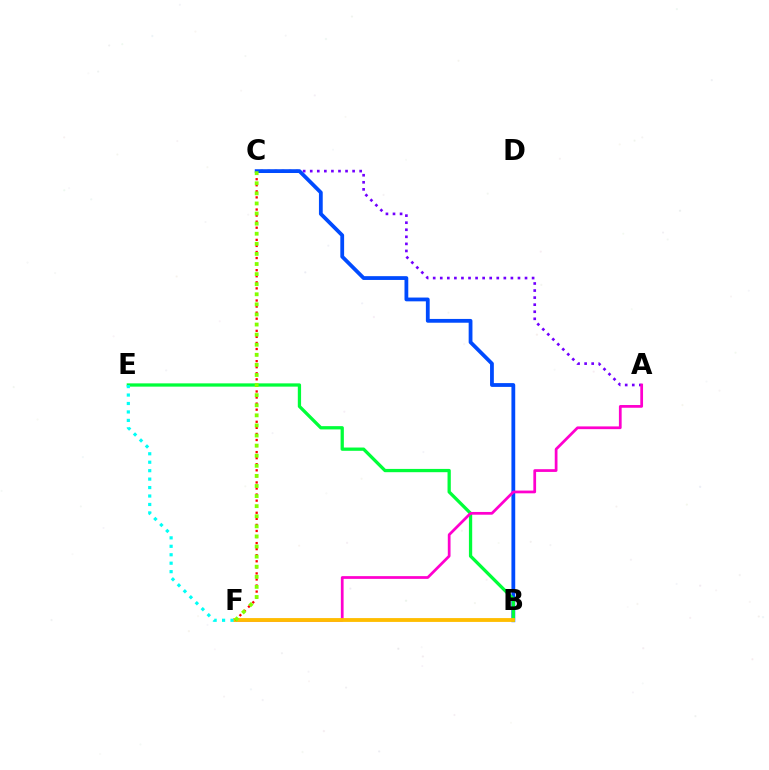{('A', 'C'): [{'color': '#7200ff', 'line_style': 'dotted', 'thickness': 1.92}], ('B', 'C'): [{'color': '#004bff', 'line_style': 'solid', 'thickness': 2.73}], ('B', 'E'): [{'color': '#00ff39', 'line_style': 'solid', 'thickness': 2.36}], ('A', 'F'): [{'color': '#ff00cf', 'line_style': 'solid', 'thickness': 1.97}], ('B', 'F'): [{'color': '#ffbd00', 'line_style': 'solid', 'thickness': 2.76}], ('E', 'F'): [{'color': '#00fff6', 'line_style': 'dotted', 'thickness': 2.3}], ('C', 'F'): [{'color': '#ff0000', 'line_style': 'dotted', 'thickness': 1.65}, {'color': '#84ff00', 'line_style': 'dotted', 'thickness': 2.74}]}